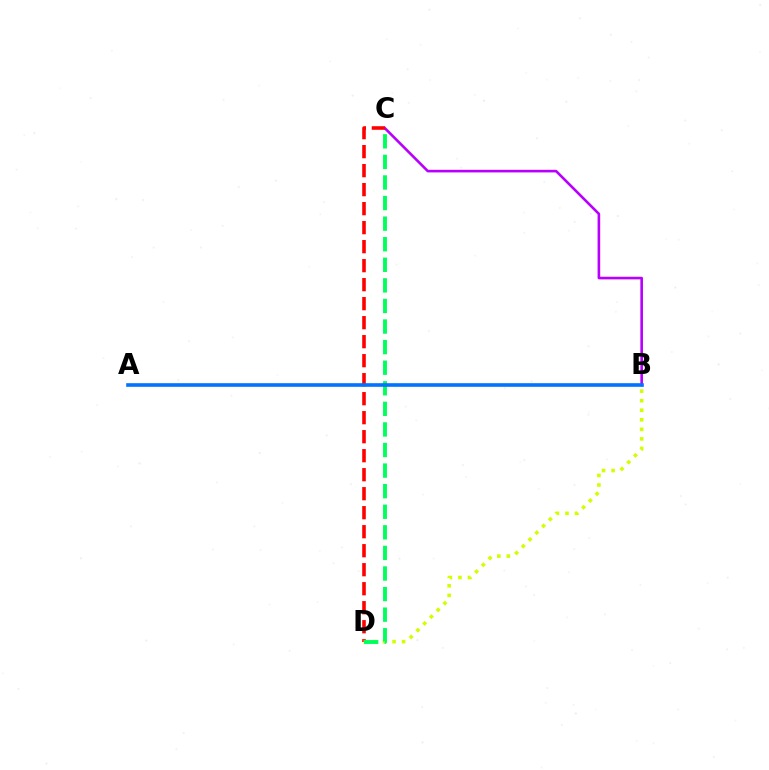{('B', 'C'): [{'color': '#b900ff', 'line_style': 'solid', 'thickness': 1.89}], ('C', 'D'): [{'color': '#ff0000', 'line_style': 'dashed', 'thickness': 2.58}, {'color': '#00ff5c', 'line_style': 'dashed', 'thickness': 2.8}], ('B', 'D'): [{'color': '#d1ff00', 'line_style': 'dotted', 'thickness': 2.59}], ('A', 'B'): [{'color': '#0074ff', 'line_style': 'solid', 'thickness': 2.61}]}